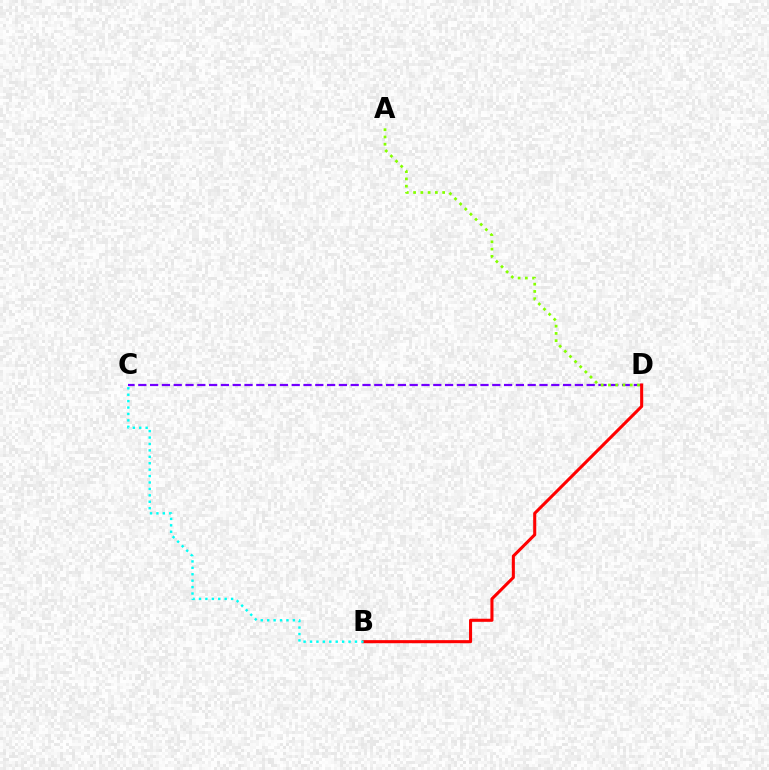{('C', 'D'): [{'color': '#7200ff', 'line_style': 'dashed', 'thickness': 1.6}], ('A', 'D'): [{'color': '#84ff00', 'line_style': 'dotted', 'thickness': 1.97}], ('B', 'D'): [{'color': '#ff0000', 'line_style': 'solid', 'thickness': 2.21}], ('B', 'C'): [{'color': '#00fff6', 'line_style': 'dotted', 'thickness': 1.74}]}